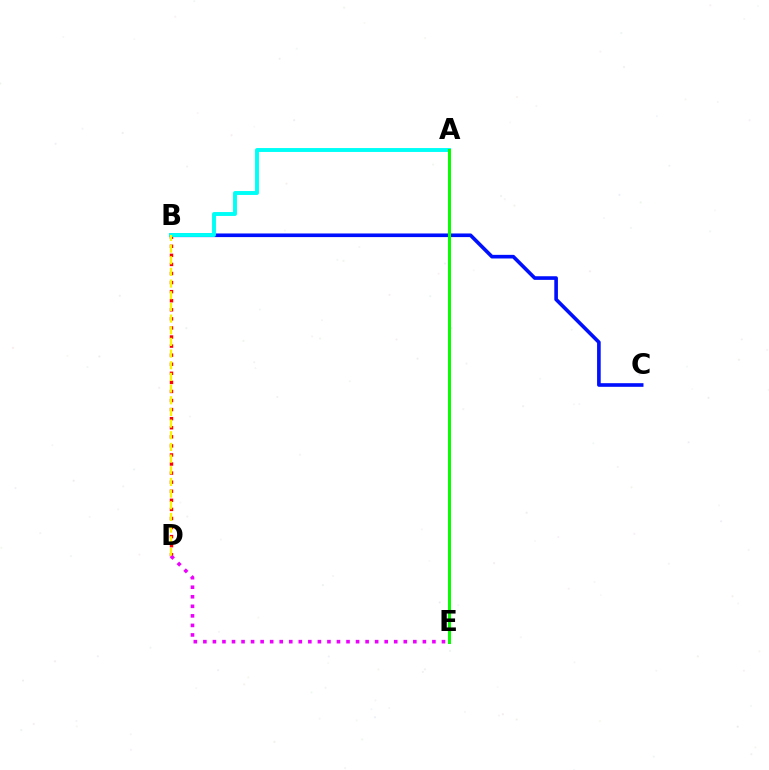{('B', 'D'): [{'color': '#ff0000', 'line_style': 'dotted', 'thickness': 2.47}, {'color': '#fcf500', 'line_style': 'dashed', 'thickness': 1.59}], ('B', 'C'): [{'color': '#0010ff', 'line_style': 'solid', 'thickness': 2.61}], ('A', 'B'): [{'color': '#00fff6', 'line_style': 'solid', 'thickness': 2.81}], ('A', 'E'): [{'color': '#08ff00', 'line_style': 'solid', 'thickness': 2.19}], ('D', 'E'): [{'color': '#ee00ff', 'line_style': 'dotted', 'thickness': 2.59}]}